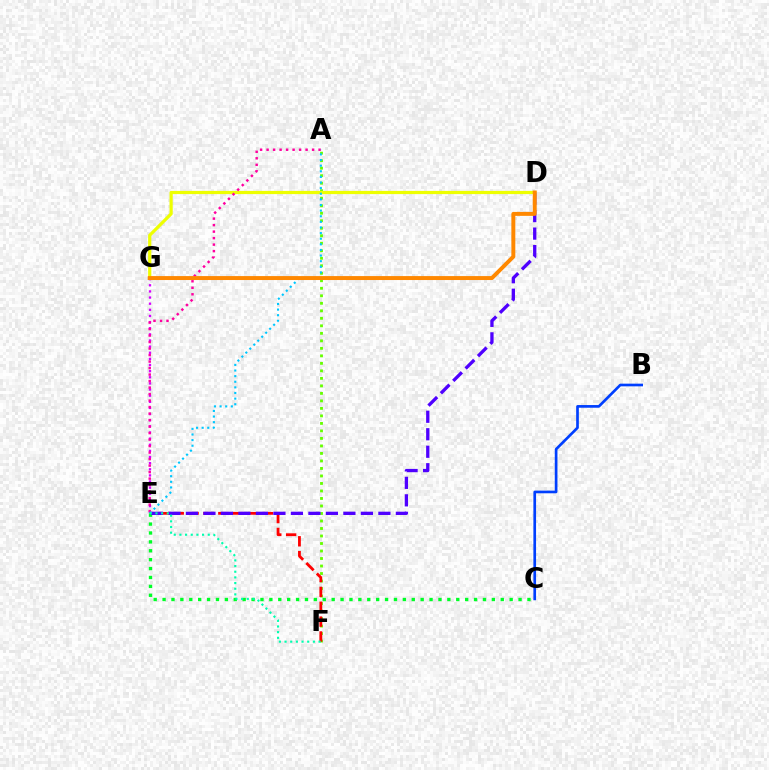{('A', 'F'): [{'color': '#66ff00', 'line_style': 'dotted', 'thickness': 2.04}], ('E', 'G'): [{'color': '#d600ff', 'line_style': 'dotted', 'thickness': 1.67}], ('B', 'C'): [{'color': '#003fff', 'line_style': 'solid', 'thickness': 1.93}], ('E', 'F'): [{'color': '#ff0000', 'line_style': 'dashed', 'thickness': 2.02}, {'color': '#00ffaf', 'line_style': 'dotted', 'thickness': 1.54}], ('C', 'E'): [{'color': '#00ff27', 'line_style': 'dotted', 'thickness': 2.42}], ('D', 'E'): [{'color': '#4f00ff', 'line_style': 'dashed', 'thickness': 2.38}], ('D', 'G'): [{'color': '#eeff00', 'line_style': 'solid', 'thickness': 2.3}, {'color': '#ff8800', 'line_style': 'solid', 'thickness': 2.84}], ('A', 'E'): [{'color': '#ff00a0', 'line_style': 'dotted', 'thickness': 1.77}, {'color': '#00c7ff', 'line_style': 'dotted', 'thickness': 1.53}]}